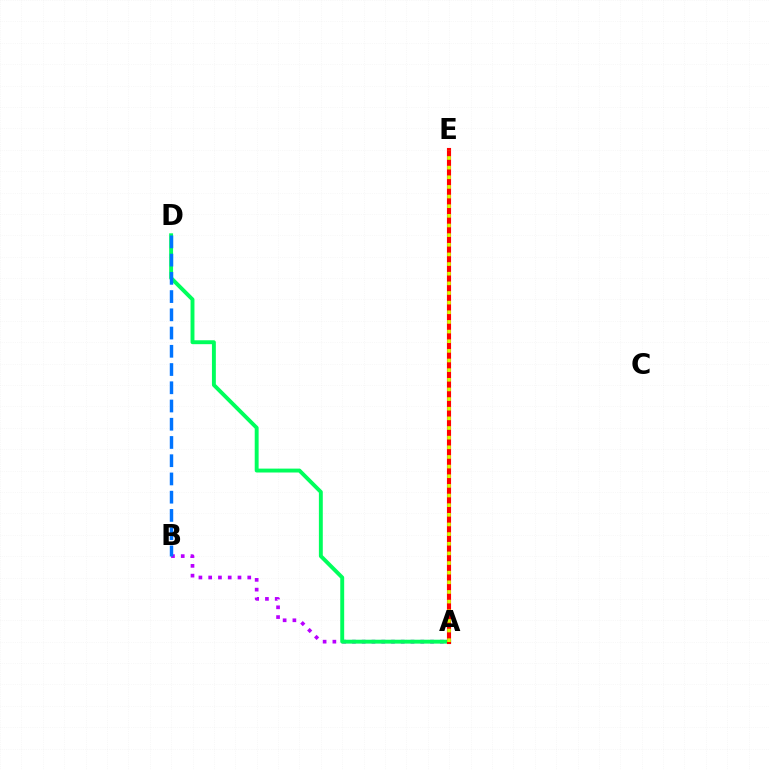{('A', 'B'): [{'color': '#b900ff', 'line_style': 'dotted', 'thickness': 2.65}], ('A', 'D'): [{'color': '#00ff5c', 'line_style': 'solid', 'thickness': 2.81}], ('B', 'D'): [{'color': '#0074ff', 'line_style': 'dashed', 'thickness': 2.48}], ('A', 'E'): [{'color': '#ff0000', 'line_style': 'solid', 'thickness': 2.96}, {'color': '#d1ff00', 'line_style': 'dotted', 'thickness': 2.62}]}